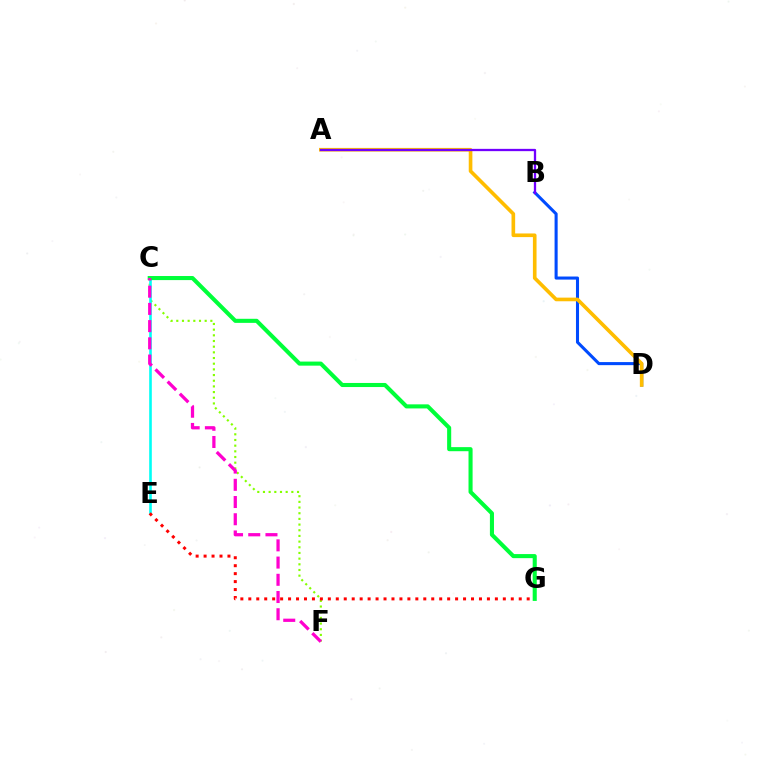{('C', 'F'): [{'color': '#84ff00', 'line_style': 'dotted', 'thickness': 1.54}, {'color': '#ff00cf', 'line_style': 'dashed', 'thickness': 2.34}], ('C', 'E'): [{'color': '#00fff6', 'line_style': 'solid', 'thickness': 1.88}], ('B', 'D'): [{'color': '#004bff', 'line_style': 'solid', 'thickness': 2.21}], ('E', 'G'): [{'color': '#ff0000', 'line_style': 'dotted', 'thickness': 2.16}], ('C', 'G'): [{'color': '#00ff39', 'line_style': 'solid', 'thickness': 2.93}], ('A', 'D'): [{'color': '#ffbd00', 'line_style': 'solid', 'thickness': 2.62}], ('A', 'B'): [{'color': '#7200ff', 'line_style': 'solid', 'thickness': 1.65}]}